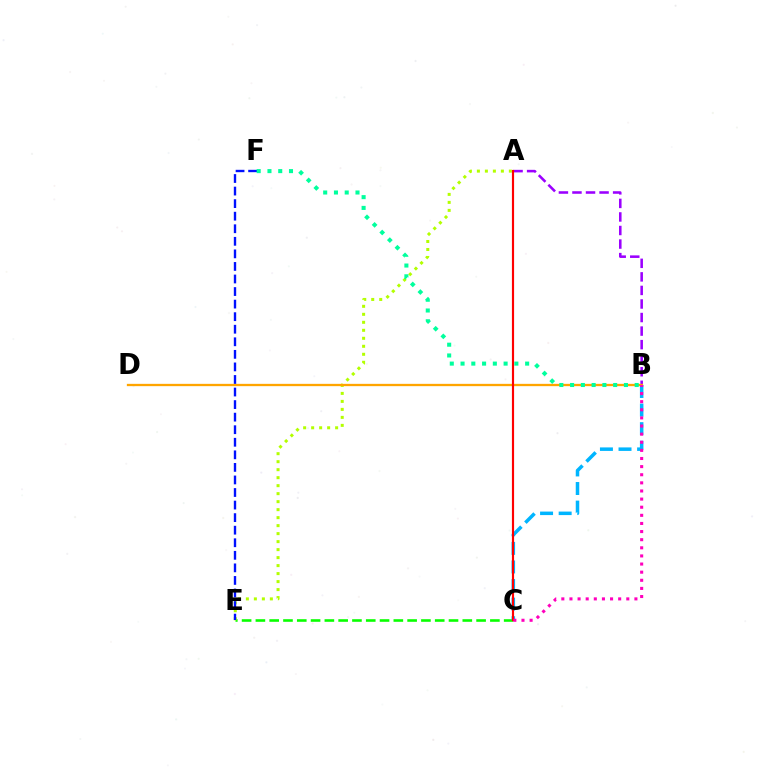{('A', 'B'): [{'color': '#9b00ff', 'line_style': 'dashed', 'thickness': 1.84}], ('C', 'E'): [{'color': '#08ff00', 'line_style': 'dashed', 'thickness': 1.87}], ('B', 'C'): [{'color': '#00b5ff', 'line_style': 'dashed', 'thickness': 2.52}, {'color': '#ff00bd', 'line_style': 'dotted', 'thickness': 2.21}], ('A', 'E'): [{'color': '#b3ff00', 'line_style': 'dotted', 'thickness': 2.17}], ('B', 'D'): [{'color': '#ffa500', 'line_style': 'solid', 'thickness': 1.66}], ('A', 'C'): [{'color': '#ff0000', 'line_style': 'solid', 'thickness': 1.56}], ('E', 'F'): [{'color': '#0010ff', 'line_style': 'dashed', 'thickness': 1.71}], ('B', 'F'): [{'color': '#00ff9d', 'line_style': 'dotted', 'thickness': 2.92}]}